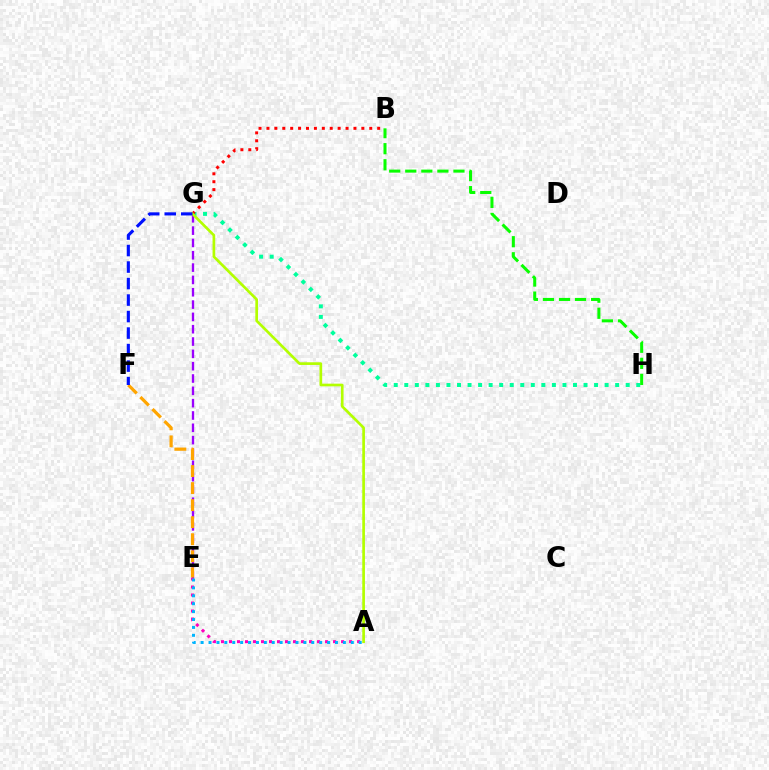{('A', 'E'): [{'color': '#ff00bd', 'line_style': 'dotted', 'thickness': 2.18}, {'color': '#00b5ff', 'line_style': 'dotted', 'thickness': 2.15}], ('G', 'H'): [{'color': '#00ff9d', 'line_style': 'dotted', 'thickness': 2.86}], ('B', 'G'): [{'color': '#ff0000', 'line_style': 'dotted', 'thickness': 2.15}], ('B', 'H'): [{'color': '#08ff00', 'line_style': 'dashed', 'thickness': 2.18}], ('E', 'G'): [{'color': '#9b00ff', 'line_style': 'dashed', 'thickness': 1.67}], ('A', 'G'): [{'color': '#b3ff00', 'line_style': 'solid', 'thickness': 1.93}], ('E', 'F'): [{'color': '#ffa500', 'line_style': 'dashed', 'thickness': 2.31}], ('F', 'G'): [{'color': '#0010ff', 'line_style': 'dashed', 'thickness': 2.24}]}